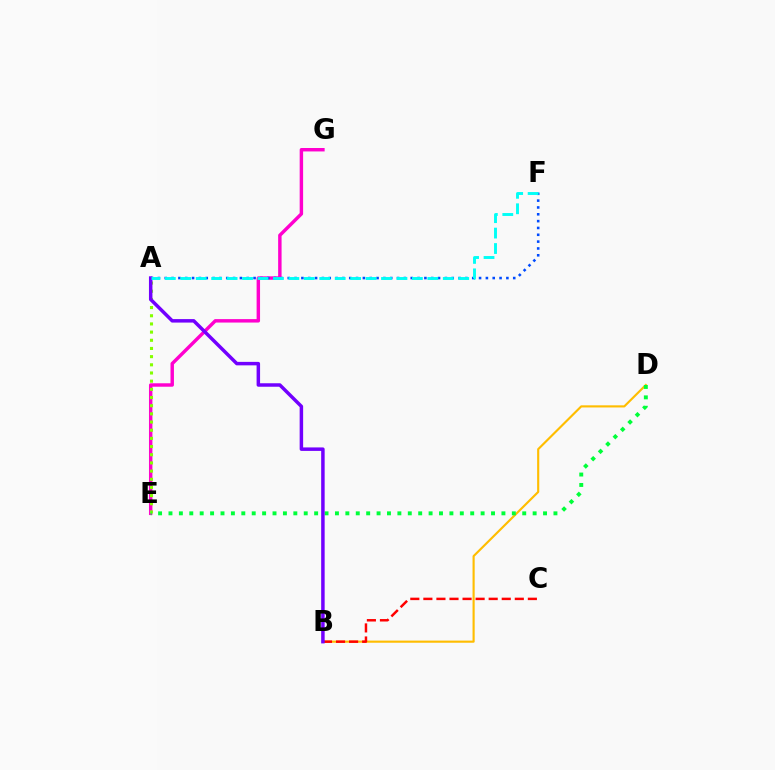{('E', 'G'): [{'color': '#ff00cf', 'line_style': 'solid', 'thickness': 2.47}], ('B', 'D'): [{'color': '#ffbd00', 'line_style': 'solid', 'thickness': 1.54}], ('B', 'C'): [{'color': '#ff0000', 'line_style': 'dashed', 'thickness': 1.77}], ('A', 'E'): [{'color': '#84ff00', 'line_style': 'dotted', 'thickness': 2.22}], ('A', 'F'): [{'color': '#004bff', 'line_style': 'dotted', 'thickness': 1.86}, {'color': '#00fff6', 'line_style': 'dashed', 'thickness': 2.1}], ('D', 'E'): [{'color': '#00ff39', 'line_style': 'dotted', 'thickness': 2.83}], ('A', 'B'): [{'color': '#7200ff', 'line_style': 'solid', 'thickness': 2.51}]}